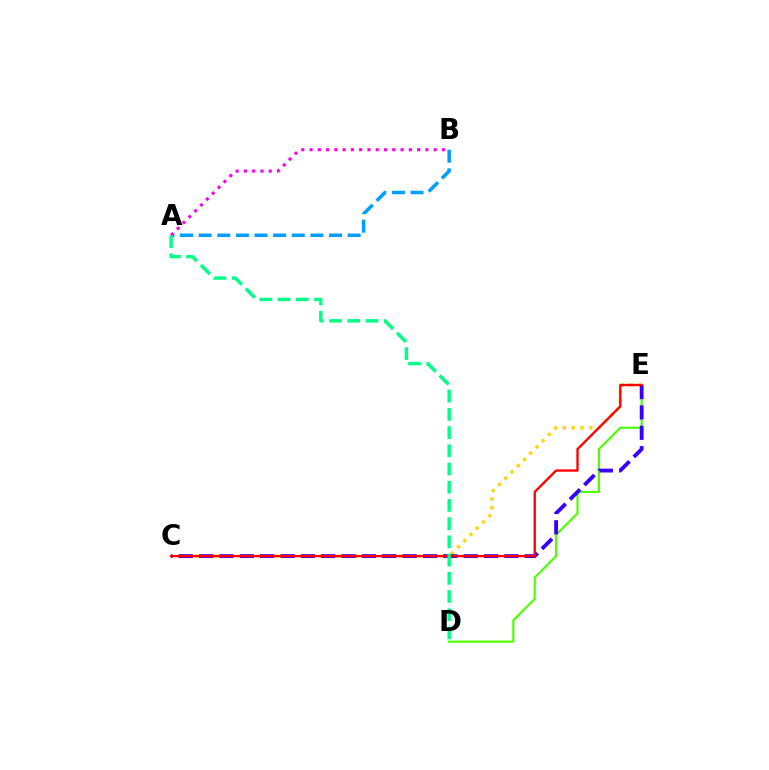{('D', 'E'): [{'color': '#4fff00', 'line_style': 'solid', 'thickness': 1.57}], ('C', 'E'): [{'color': '#ffd500', 'line_style': 'dotted', 'thickness': 2.4}, {'color': '#3700ff', 'line_style': 'dashed', 'thickness': 2.76}, {'color': '#ff0000', 'line_style': 'solid', 'thickness': 1.68}], ('A', 'B'): [{'color': '#009eff', 'line_style': 'dashed', 'thickness': 2.53}, {'color': '#ff00ed', 'line_style': 'dotted', 'thickness': 2.25}], ('A', 'D'): [{'color': '#00ff86', 'line_style': 'dashed', 'thickness': 2.47}]}